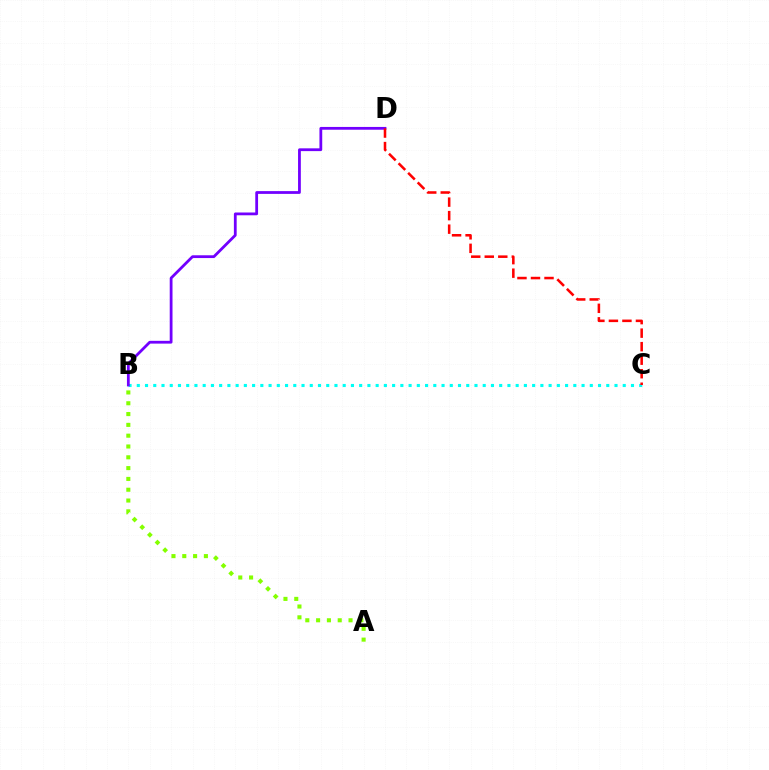{('B', 'C'): [{'color': '#00fff6', 'line_style': 'dotted', 'thickness': 2.24}], ('A', 'B'): [{'color': '#84ff00', 'line_style': 'dotted', 'thickness': 2.94}], ('B', 'D'): [{'color': '#7200ff', 'line_style': 'solid', 'thickness': 2.0}], ('C', 'D'): [{'color': '#ff0000', 'line_style': 'dashed', 'thickness': 1.84}]}